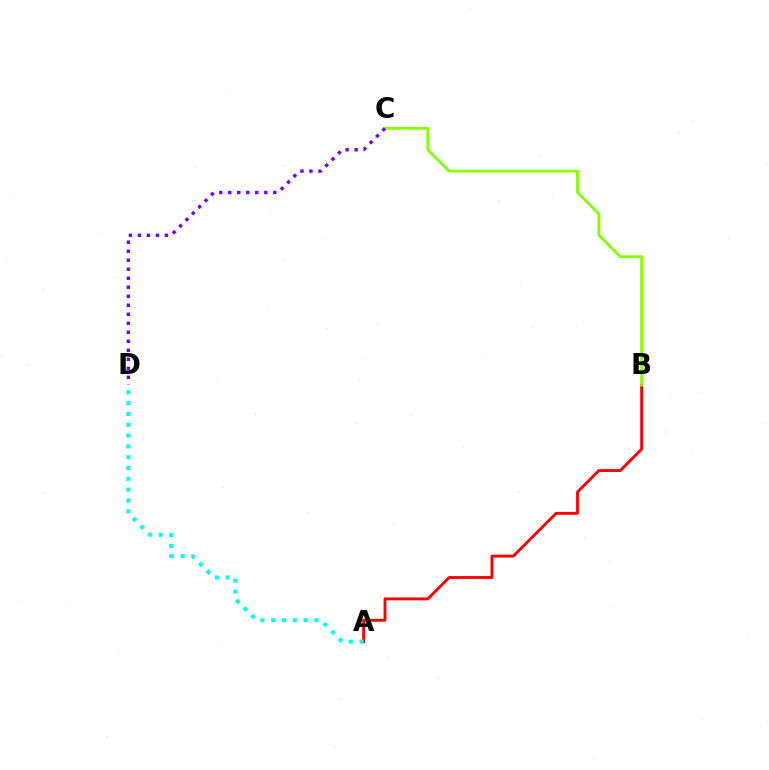{('A', 'B'): [{'color': '#ff0000', 'line_style': 'solid', 'thickness': 2.07}], ('B', 'C'): [{'color': '#84ff00', 'line_style': 'solid', 'thickness': 2.02}], ('A', 'D'): [{'color': '#00fff6', 'line_style': 'dotted', 'thickness': 2.94}], ('C', 'D'): [{'color': '#7200ff', 'line_style': 'dotted', 'thickness': 2.45}]}